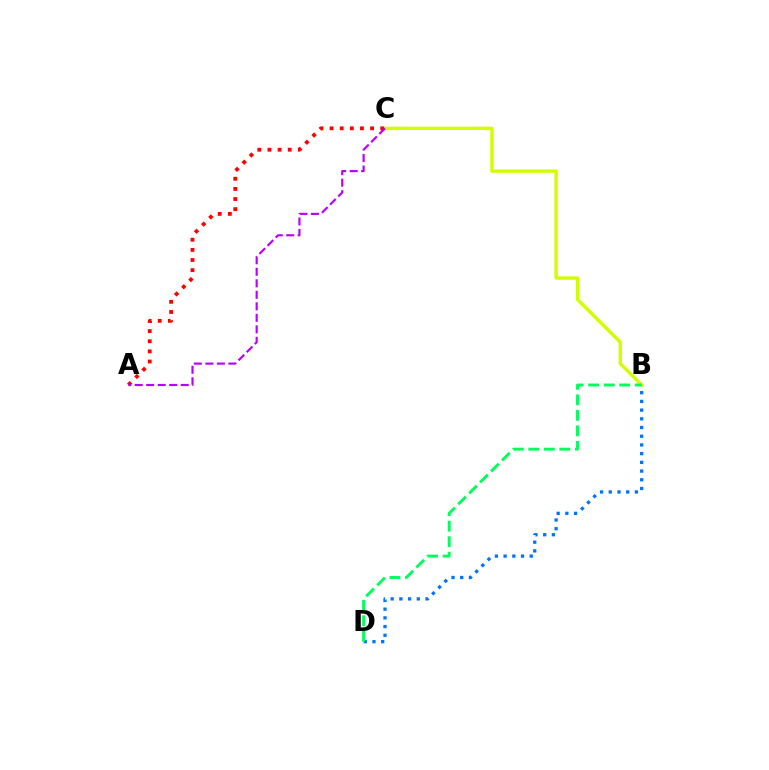{('B', 'D'): [{'color': '#0074ff', 'line_style': 'dotted', 'thickness': 2.37}, {'color': '#00ff5c', 'line_style': 'dashed', 'thickness': 2.11}], ('B', 'C'): [{'color': '#d1ff00', 'line_style': 'solid', 'thickness': 2.44}], ('A', 'C'): [{'color': '#ff0000', 'line_style': 'dotted', 'thickness': 2.75}, {'color': '#b900ff', 'line_style': 'dashed', 'thickness': 1.56}]}